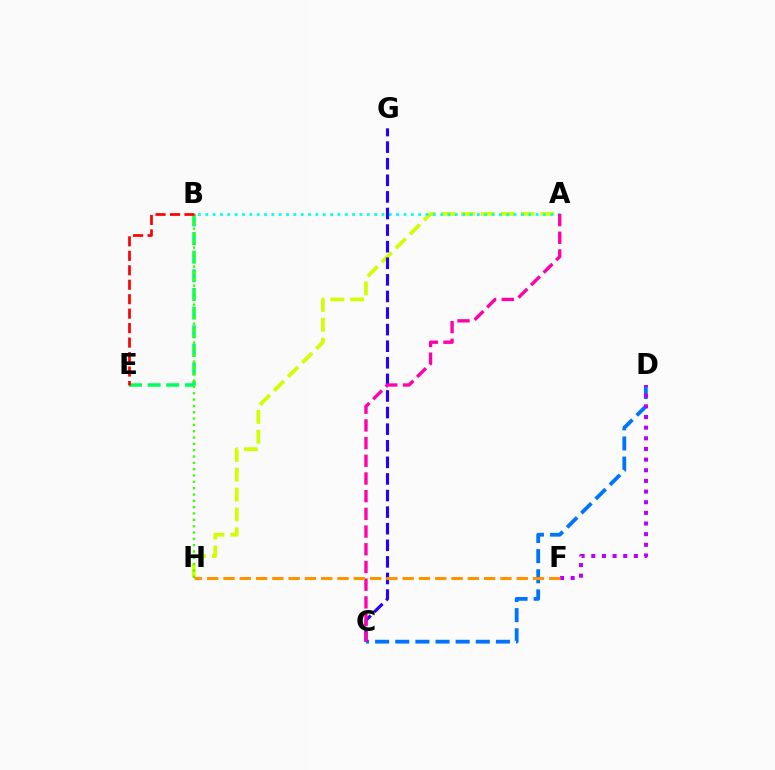{('B', 'E'): [{'color': '#00ff5c', 'line_style': 'dashed', 'thickness': 2.53}, {'color': '#ff0000', 'line_style': 'dashed', 'thickness': 1.97}], ('A', 'H'): [{'color': '#d1ff00', 'line_style': 'dashed', 'thickness': 2.7}], ('B', 'H'): [{'color': '#3dff00', 'line_style': 'dotted', 'thickness': 1.72}], ('C', 'D'): [{'color': '#0074ff', 'line_style': 'dashed', 'thickness': 2.74}], ('D', 'F'): [{'color': '#b900ff', 'line_style': 'dotted', 'thickness': 2.89}], ('A', 'B'): [{'color': '#00fff6', 'line_style': 'dotted', 'thickness': 1.99}], ('C', 'G'): [{'color': '#2500ff', 'line_style': 'dashed', 'thickness': 2.25}], ('A', 'C'): [{'color': '#ff00ac', 'line_style': 'dashed', 'thickness': 2.4}], ('F', 'H'): [{'color': '#ff9400', 'line_style': 'dashed', 'thickness': 2.21}]}